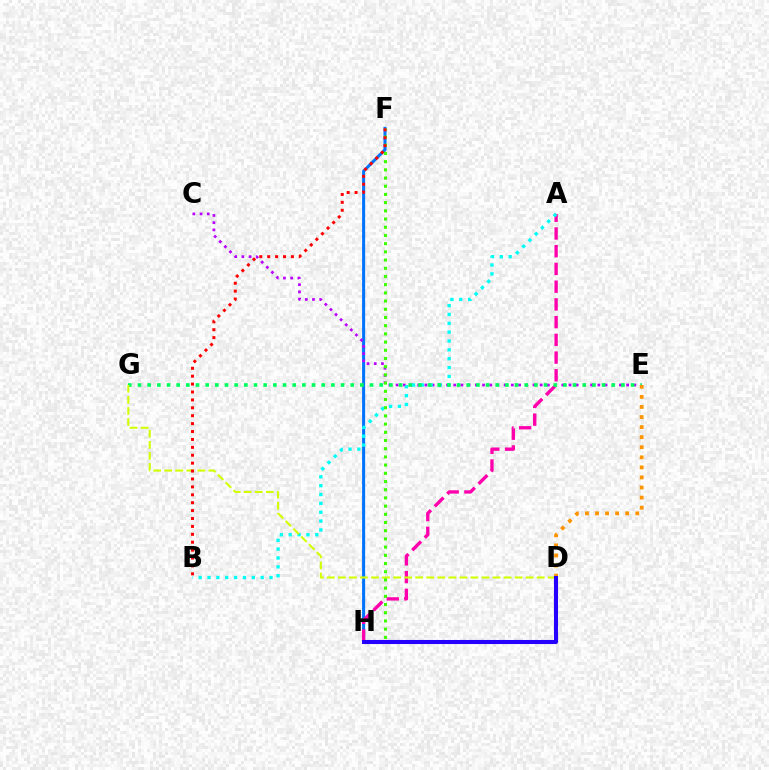{('F', 'H'): [{'color': '#0074ff', 'line_style': 'solid', 'thickness': 2.19}, {'color': '#3dff00', 'line_style': 'dotted', 'thickness': 2.23}], ('A', 'H'): [{'color': '#ff00ac', 'line_style': 'dashed', 'thickness': 2.41}], ('C', 'E'): [{'color': '#b900ff', 'line_style': 'dotted', 'thickness': 1.96}], ('A', 'B'): [{'color': '#00fff6', 'line_style': 'dotted', 'thickness': 2.41}], ('E', 'G'): [{'color': '#00ff5c', 'line_style': 'dotted', 'thickness': 2.63}], ('D', 'G'): [{'color': '#d1ff00', 'line_style': 'dashed', 'thickness': 1.5}], ('B', 'F'): [{'color': '#ff0000', 'line_style': 'dotted', 'thickness': 2.15}], ('D', 'E'): [{'color': '#ff9400', 'line_style': 'dotted', 'thickness': 2.74}], ('D', 'H'): [{'color': '#2500ff', 'line_style': 'solid', 'thickness': 2.92}]}